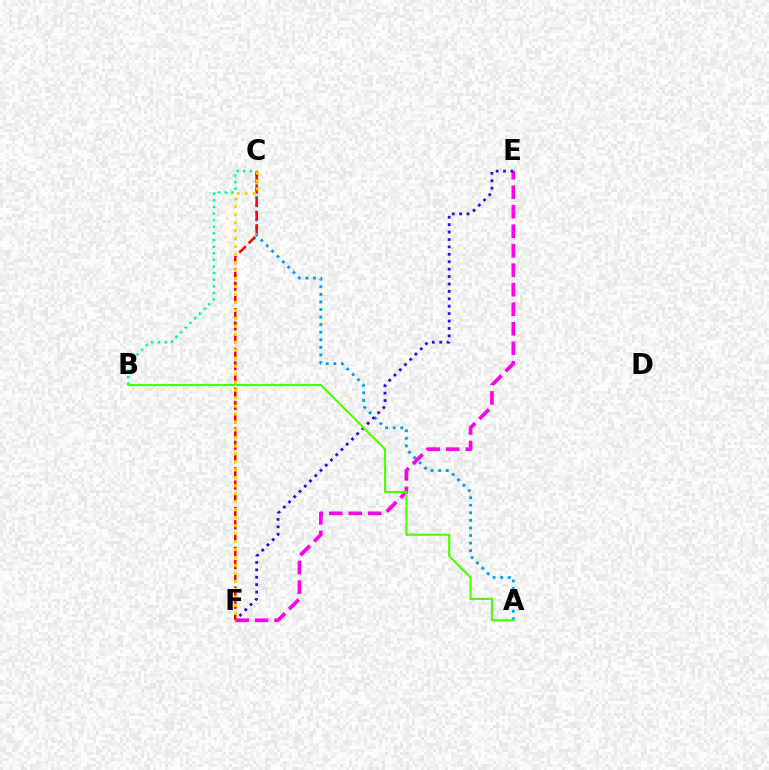{('A', 'C'): [{'color': '#009eff', 'line_style': 'dotted', 'thickness': 2.06}], ('E', 'F'): [{'color': '#ff00ed', 'line_style': 'dashed', 'thickness': 2.65}, {'color': '#3700ff', 'line_style': 'dotted', 'thickness': 2.01}], ('B', 'C'): [{'color': '#00ff86', 'line_style': 'dotted', 'thickness': 1.8}], ('C', 'F'): [{'color': '#ff0000', 'line_style': 'dashed', 'thickness': 1.8}, {'color': '#ffd500', 'line_style': 'dotted', 'thickness': 2.17}], ('A', 'B'): [{'color': '#4fff00', 'line_style': 'solid', 'thickness': 1.54}]}